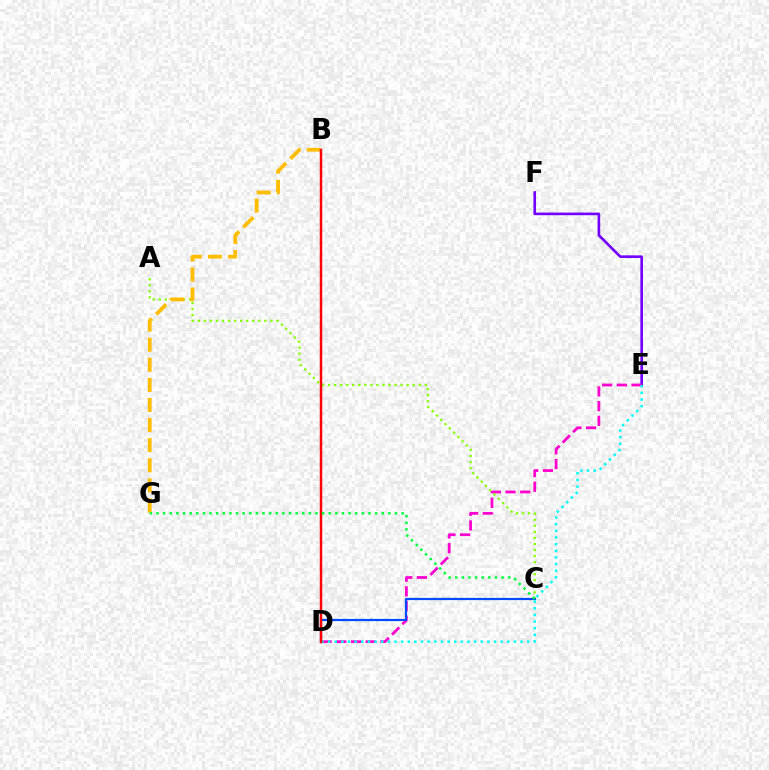{('E', 'F'): [{'color': '#7200ff', 'line_style': 'solid', 'thickness': 1.89}], ('D', 'E'): [{'color': '#ff00cf', 'line_style': 'dashed', 'thickness': 2.0}, {'color': '#00fff6', 'line_style': 'dotted', 'thickness': 1.8}], ('A', 'C'): [{'color': '#84ff00', 'line_style': 'dotted', 'thickness': 1.64}], ('B', 'G'): [{'color': '#ffbd00', 'line_style': 'dashed', 'thickness': 2.73}], ('C', 'D'): [{'color': '#004bff', 'line_style': 'solid', 'thickness': 1.59}], ('B', 'D'): [{'color': '#ff0000', 'line_style': 'solid', 'thickness': 1.78}], ('C', 'G'): [{'color': '#00ff39', 'line_style': 'dotted', 'thickness': 1.8}]}